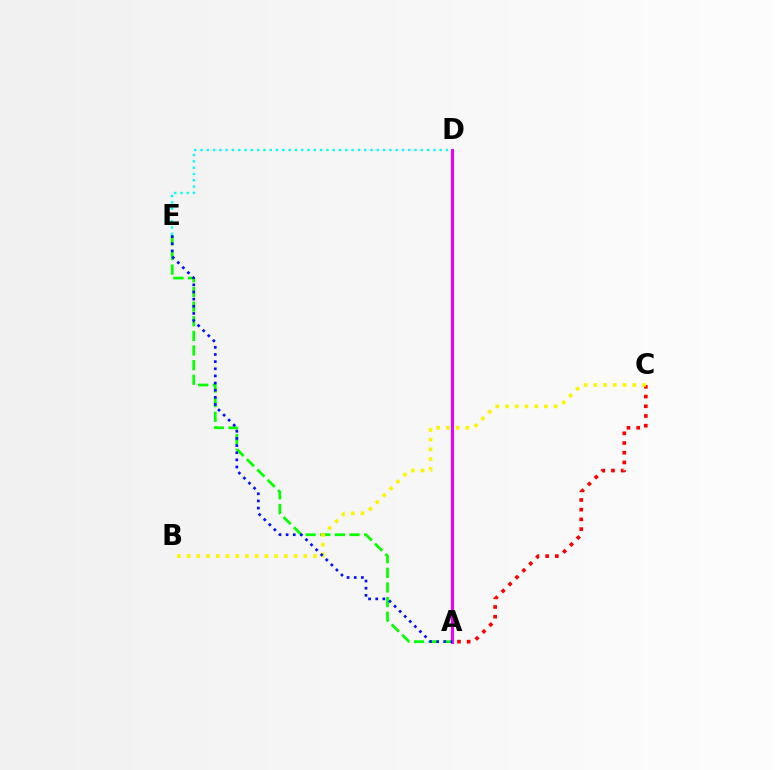{('A', 'C'): [{'color': '#ff0000', 'line_style': 'dotted', 'thickness': 2.64}], ('A', 'E'): [{'color': '#08ff00', 'line_style': 'dashed', 'thickness': 1.99}, {'color': '#0010ff', 'line_style': 'dotted', 'thickness': 1.94}], ('D', 'E'): [{'color': '#00fff6', 'line_style': 'dotted', 'thickness': 1.71}], ('A', 'D'): [{'color': '#ee00ff', 'line_style': 'solid', 'thickness': 2.17}], ('B', 'C'): [{'color': '#fcf500', 'line_style': 'dotted', 'thickness': 2.64}]}